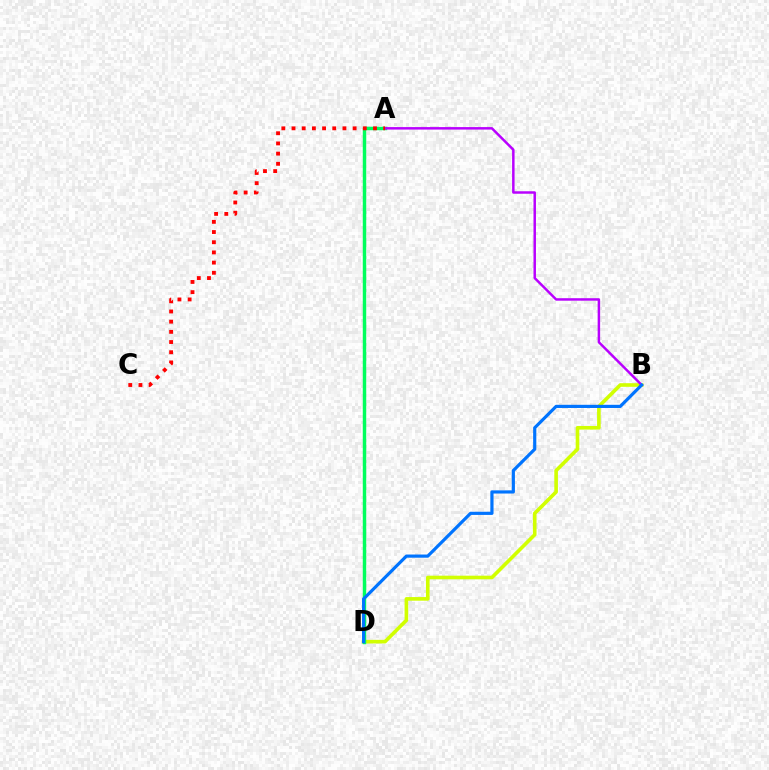{('B', 'D'): [{'color': '#d1ff00', 'line_style': 'solid', 'thickness': 2.61}, {'color': '#0074ff', 'line_style': 'solid', 'thickness': 2.29}], ('A', 'D'): [{'color': '#00ff5c', 'line_style': 'solid', 'thickness': 2.48}], ('A', 'B'): [{'color': '#b900ff', 'line_style': 'solid', 'thickness': 1.78}], ('A', 'C'): [{'color': '#ff0000', 'line_style': 'dotted', 'thickness': 2.77}]}